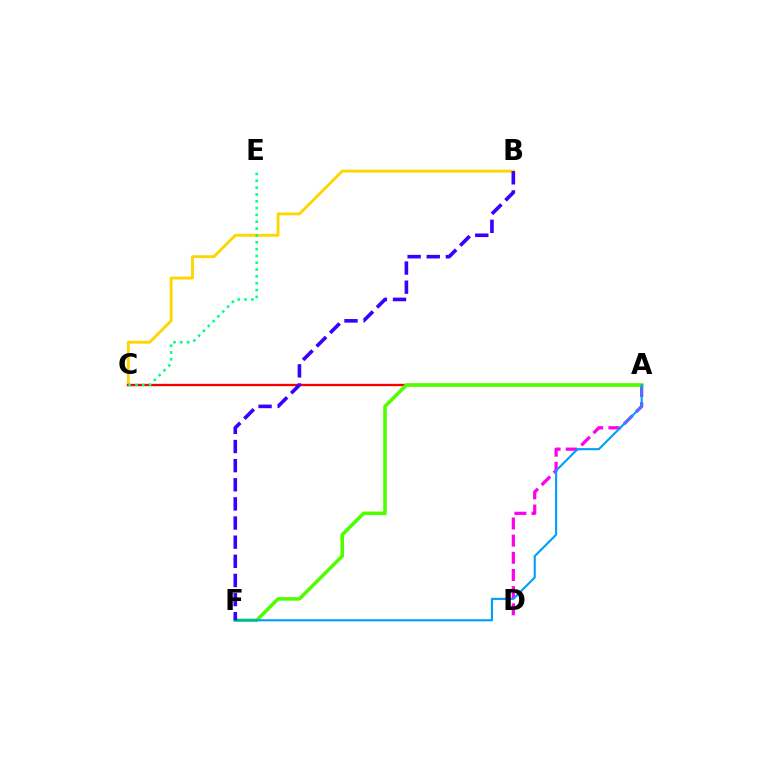{('B', 'C'): [{'color': '#ffd500', 'line_style': 'solid', 'thickness': 2.07}], ('A', 'D'): [{'color': '#ff00ed', 'line_style': 'dashed', 'thickness': 2.33}], ('A', 'C'): [{'color': '#ff0000', 'line_style': 'solid', 'thickness': 1.68}], ('A', 'F'): [{'color': '#4fff00', 'line_style': 'solid', 'thickness': 2.56}, {'color': '#009eff', 'line_style': 'solid', 'thickness': 1.52}], ('B', 'F'): [{'color': '#3700ff', 'line_style': 'dashed', 'thickness': 2.6}], ('C', 'E'): [{'color': '#00ff86', 'line_style': 'dotted', 'thickness': 1.86}]}